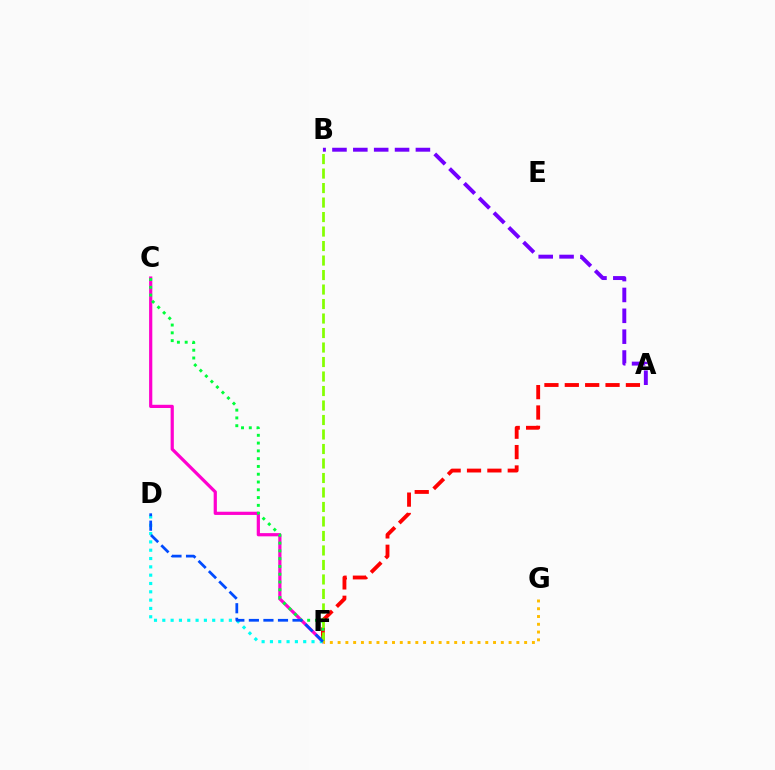{('C', 'F'): [{'color': '#ff00cf', 'line_style': 'solid', 'thickness': 2.31}, {'color': '#00ff39', 'line_style': 'dotted', 'thickness': 2.11}], ('D', 'F'): [{'color': '#00fff6', 'line_style': 'dotted', 'thickness': 2.26}, {'color': '#004bff', 'line_style': 'dashed', 'thickness': 1.98}], ('A', 'F'): [{'color': '#ff0000', 'line_style': 'dashed', 'thickness': 2.77}], ('A', 'B'): [{'color': '#7200ff', 'line_style': 'dashed', 'thickness': 2.83}], ('B', 'F'): [{'color': '#84ff00', 'line_style': 'dashed', 'thickness': 1.97}], ('F', 'G'): [{'color': '#ffbd00', 'line_style': 'dotted', 'thickness': 2.11}]}